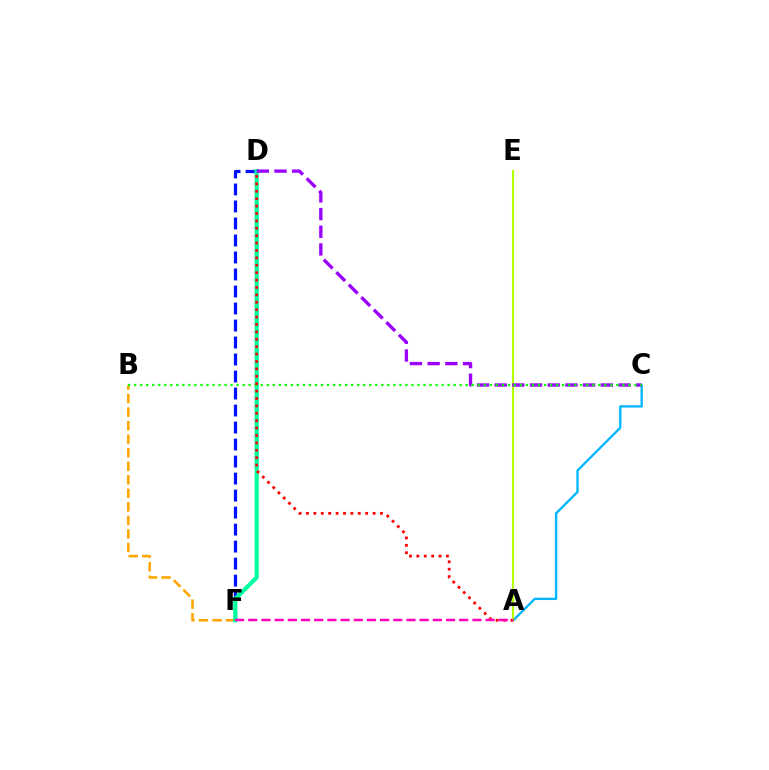{('A', 'C'): [{'color': '#00b5ff', 'line_style': 'solid', 'thickness': 1.67}], ('D', 'F'): [{'color': '#0010ff', 'line_style': 'dashed', 'thickness': 2.31}, {'color': '#00ff9d', 'line_style': 'solid', 'thickness': 2.98}], ('B', 'F'): [{'color': '#ffa500', 'line_style': 'dashed', 'thickness': 1.84}], ('A', 'E'): [{'color': '#b3ff00', 'line_style': 'solid', 'thickness': 1.56}], ('C', 'D'): [{'color': '#9b00ff', 'line_style': 'dashed', 'thickness': 2.4}], ('B', 'C'): [{'color': '#08ff00', 'line_style': 'dotted', 'thickness': 1.64}], ('A', 'D'): [{'color': '#ff0000', 'line_style': 'dotted', 'thickness': 2.01}], ('A', 'F'): [{'color': '#ff00bd', 'line_style': 'dashed', 'thickness': 1.79}]}